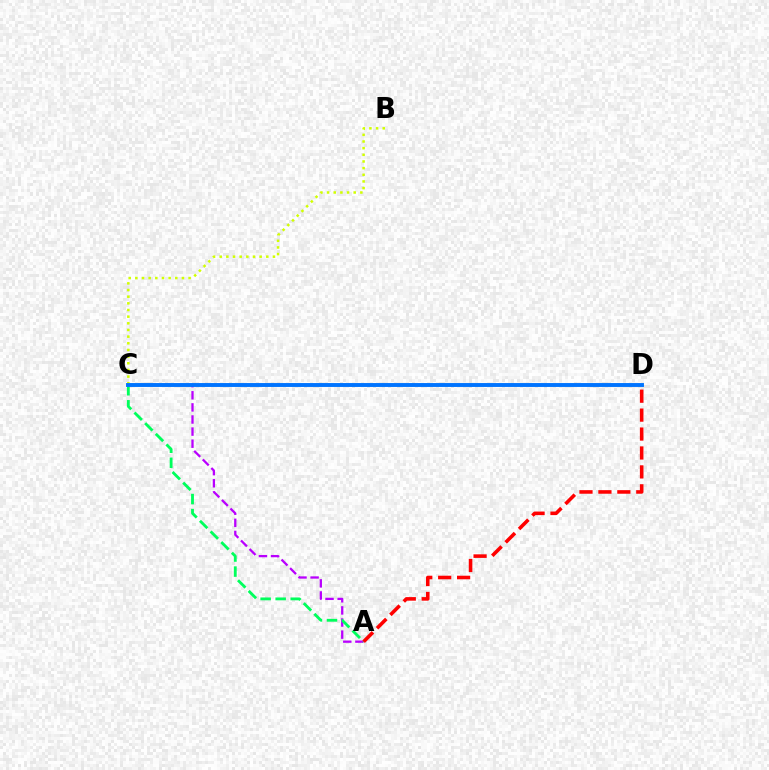{('A', 'C'): [{'color': '#b900ff', 'line_style': 'dashed', 'thickness': 1.64}, {'color': '#00ff5c', 'line_style': 'dashed', 'thickness': 2.04}], ('B', 'C'): [{'color': '#d1ff00', 'line_style': 'dotted', 'thickness': 1.81}], ('A', 'D'): [{'color': '#ff0000', 'line_style': 'dashed', 'thickness': 2.57}], ('C', 'D'): [{'color': '#0074ff', 'line_style': 'solid', 'thickness': 2.81}]}